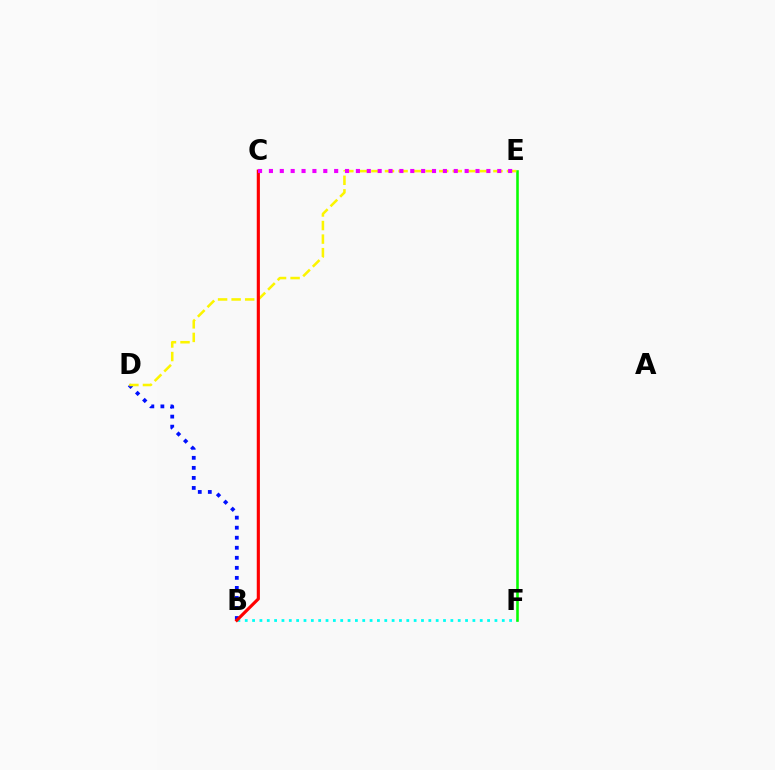{('B', 'F'): [{'color': '#00fff6', 'line_style': 'dotted', 'thickness': 2.0}], ('B', 'D'): [{'color': '#0010ff', 'line_style': 'dotted', 'thickness': 2.73}], ('E', 'F'): [{'color': '#08ff00', 'line_style': 'solid', 'thickness': 1.86}], ('D', 'E'): [{'color': '#fcf500', 'line_style': 'dashed', 'thickness': 1.84}], ('B', 'C'): [{'color': '#ff0000', 'line_style': 'solid', 'thickness': 2.26}], ('C', 'E'): [{'color': '#ee00ff', 'line_style': 'dotted', 'thickness': 2.95}]}